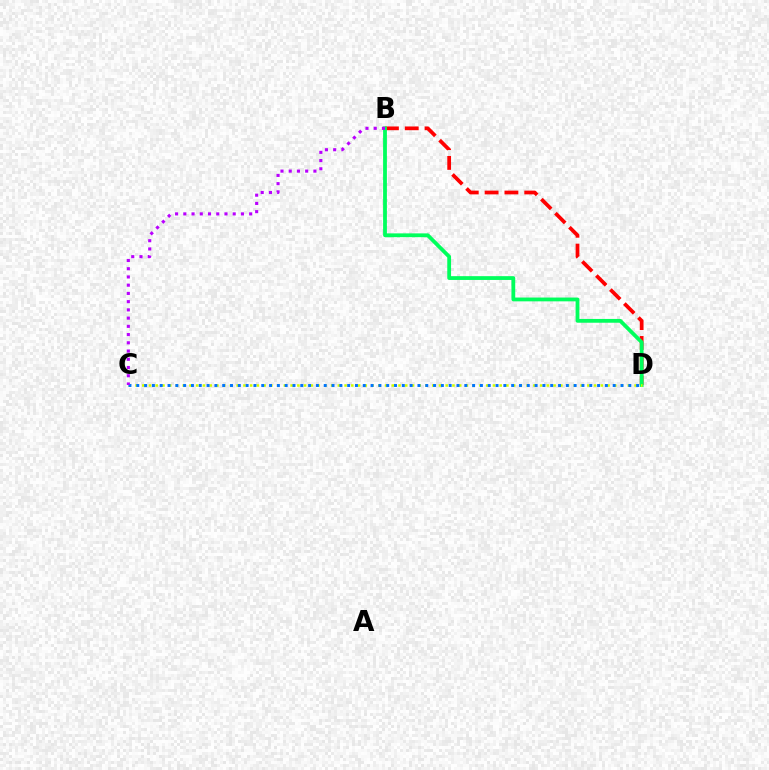{('B', 'D'): [{'color': '#ff0000', 'line_style': 'dashed', 'thickness': 2.69}, {'color': '#00ff5c', 'line_style': 'solid', 'thickness': 2.73}], ('C', 'D'): [{'color': '#d1ff00', 'line_style': 'dotted', 'thickness': 1.83}, {'color': '#0074ff', 'line_style': 'dotted', 'thickness': 2.12}], ('B', 'C'): [{'color': '#b900ff', 'line_style': 'dotted', 'thickness': 2.24}]}